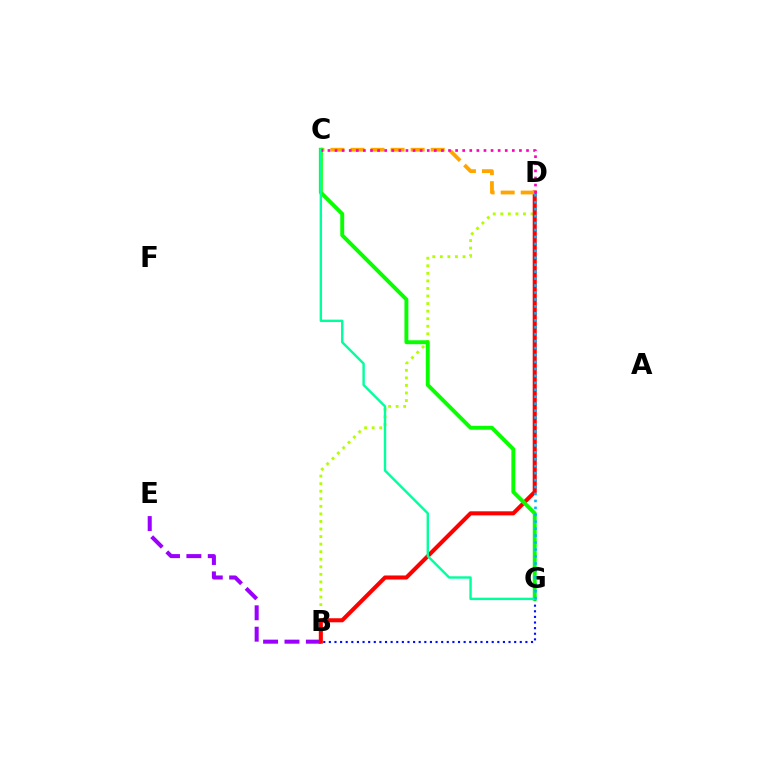{('B', 'G'): [{'color': '#0010ff', 'line_style': 'dotted', 'thickness': 1.53}], ('B', 'E'): [{'color': '#9b00ff', 'line_style': 'dashed', 'thickness': 2.91}], ('B', 'D'): [{'color': '#b3ff00', 'line_style': 'dotted', 'thickness': 2.05}, {'color': '#ff0000', 'line_style': 'solid', 'thickness': 2.92}], ('C', 'D'): [{'color': '#ffa500', 'line_style': 'dashed', 'thickness': 2.72}, {'color': '#ff00bd', 'line_style': 'dotted', 'thickness': 1.93}], ('C', 'G'): [{'color': '#08ff00', 'line_style': 'solid', 'thickness': 2.82}, {'color': '#00ff9d', 'line_style': 'solid', 'thickness': 1.73}], ('D', 'G'): [{'color': '#00b5ff', 'line_style': 'dotted', 'thickness': 1.89}]}